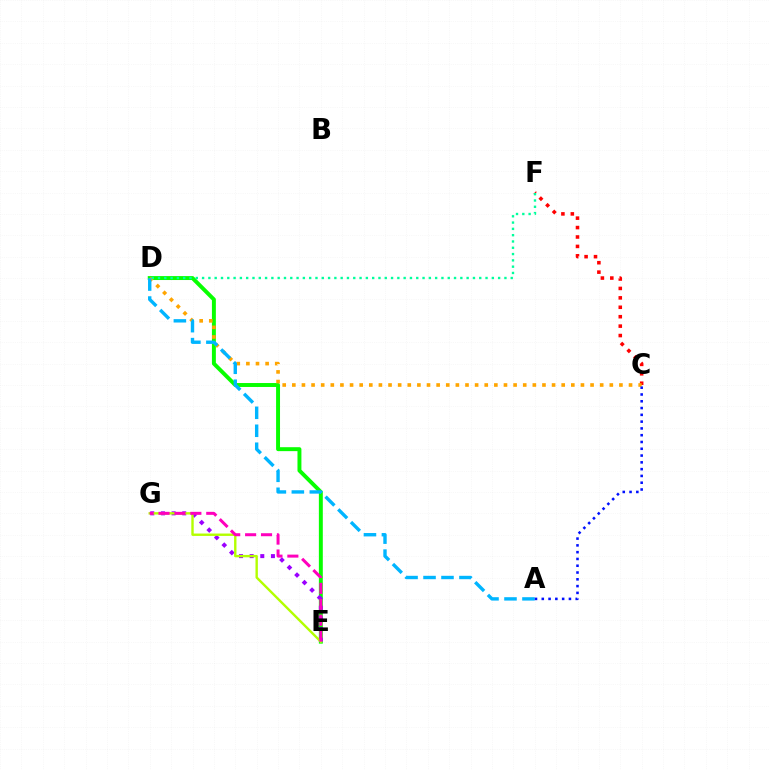{('D', 'E'): [{'color': '#08ff00', 'line_style': 'solid', 'thickness': 2.84}], ('C', 'F'): [{'color': '#ff0000', 'line_style': 'dotted', 'thickness': 2.56}], ('C', 'D'): [{'color': '#ffa500', 'line_style': 'dotted', 'thickness': 2.61}], ('E', 'G'): [{'color': '#9b00ff', 'line_style': 'dotted', 'thickness': 2.89}, {'color': '#b3ff00', 'line_style': 'solid', 'thickness': 1.72}, {'color': '#ff00bd', 'line_style': 'dashed', 'thickness': 2.16}], ('A', 'D'): [{'color': '#00b5ff', 'line_style': 'dashed', 'thickness': 2.44}], ('D', 'F'): [{'color': '#00ff9d', 'line_style': 'dotted', 'thickness': 1.71}], ('A', 'C'): [{'color': '#0010ff', 'line_style': 'dotted', 'thickness': 1.84}]}